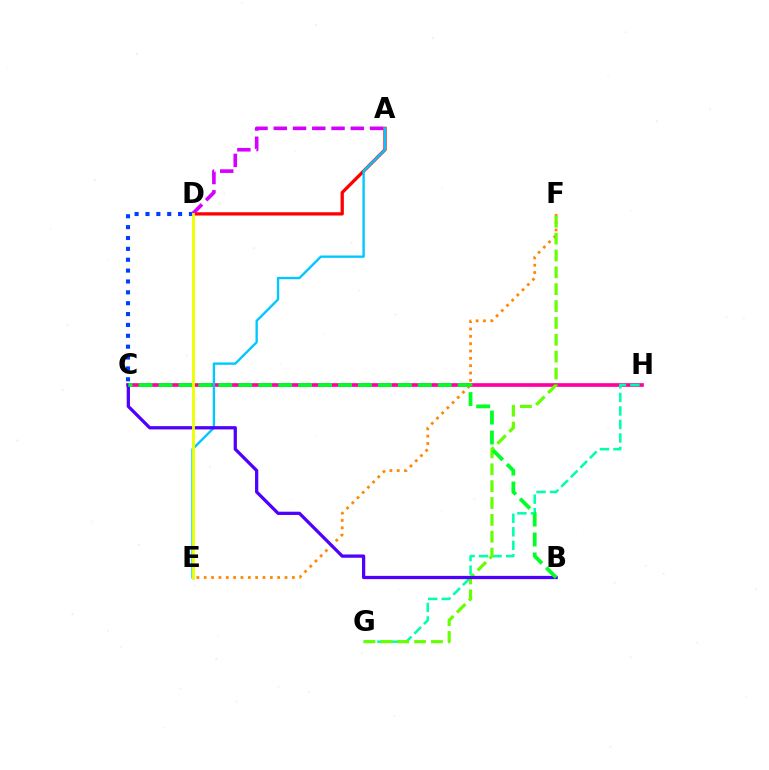{('C', 'H'): [{'color': '#ff00a0', 'line_style': 'solid', 'thickness': 2.65}], ('G', 'H'): [{'color': '#00ffaf', 'line_style': 'dashed', 'thickness': 1.84}], ('A', 'D'): [{'color': '#ff0000', 'line_style': 'solid', 'thickness': 2.36}, {'color': '#d600ff', 'line_style': 'dashed', 'thickness': 2.62}], ('C', 'D'): [{'color': '#003fff', 'line_style': 'dotted', 'thickness': 2.95}], ('E', 'F'): [{'color': '#ff8800', 'line_style': 'dotted', 'thickness': 2.0}], ('F', 'G'): [{'color': '#66ff00', 'line_style': 'dashed', 'thickness': 2.29}], ('A', 'E'): [{'color': '#00c7ff', 'line_style': 'solid', 'thickness': 1.69}], ('B', 'C'): [{'color': '#4f00ff', 'line_style': 'solid', 'thickness': 2.35}, {'color': '#00ff27', 'line_style': 'dashed', 'thickness': 2.71}], ('D', 'E'): [{'color': '#eeff00', 'line_style': 'solid', 'thickness': 2.05}]}